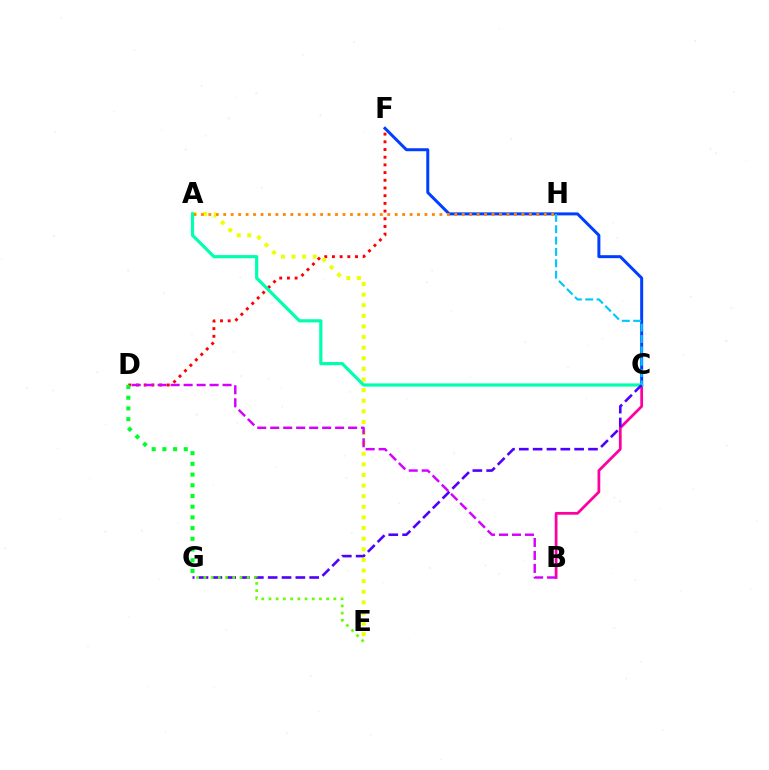{('B', 'C'): [{'color': '#ff00a0', 'line_style': 'solid', 'thickness': 1.98}], ('D', 'F'): [{'color': '#ff0000', 'line_style': 'dotted', 'thickness': 2.09}], ('A', 'E'): [{'color': '#eeff00', 'line_style': 'dotted', 'thickness': 2.88}], ('D', 'G'): [{'color': '#00ff27', 'line_style': 'dotted', 'thickness': 2.91}], ('C', 'F'): [{'color': '#003fff', 'line_style': 'solid', 'thickness': 2.15}], ('B', 'D'): [{'color': '#d600ff', 'line_style': 'dashed', 'thickness': 1.76}], ('A', 'H'): [{'color': '#ff8800', 'line_style': 'dotted', 'thickness': 2.03}], ('A', 'C'): [{'color': '#00ffaf', 'line_style': 'solid', 'thickness': 2.3}], ('C', 'G'): [{'color': '#4f00ff', 'line_style': 'dashed', 'thickness': 1.88}], ('E', 'G'): [{'color': '#66ff00', 'line_style': 'dotted', 'thickness': 1.96}], ('C', 'H'): [{'color': '#00c7ff', 'line_style': 'dashed', 'thickness': 1.54}]}